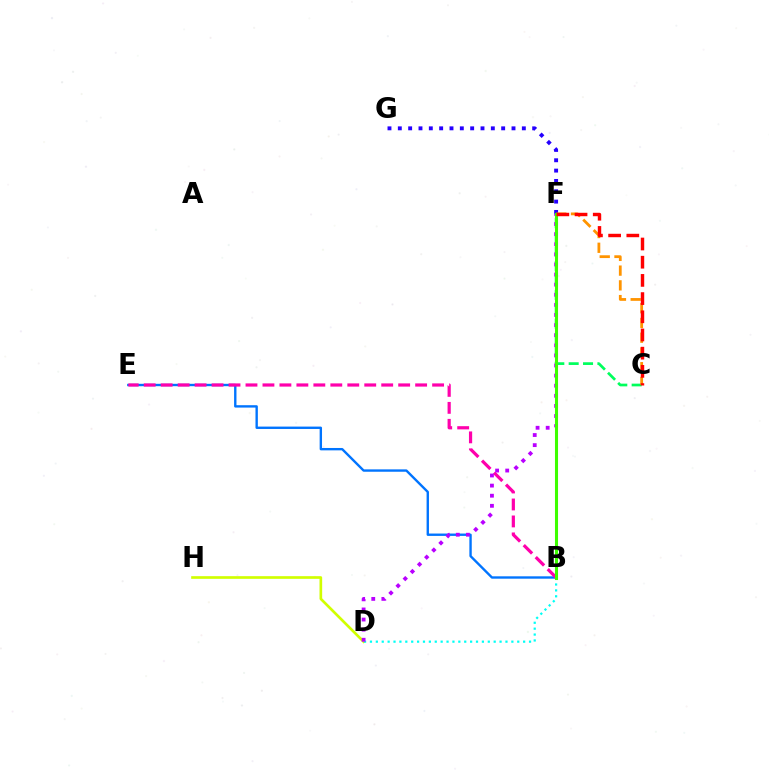{('B', 'E'): [{'color': '#0074ff', 'line_style': 'solid', 'thickness': 1.71}, {'color': '#ff00ac', 'line_style': 'dashed', 'thickness': 2.3}], ('C', 'F'): [{'color': '#00ff5c', 'line_style': 'dashed', 'thickness': 1.95}, {'color': '#ff9400', 'line_style': 'dashed', 'thickness': 2.0}, {'color': '#ff0000', 'line_style': 'dashed', 'thickness': 2.47}], ('D', 'H'): [{'color': '#d1ff00', 'line_style': 'solid', 'thickness': 1.92}], ('F', 'G'): [{'color': '#2500ff', 'line_style': 'dotted', 'thickness': 2.81}], ('B', 'D'): [{'color': '#00fff6', 'line_style': 'dotted', 'thickness': 1.6}], ('D', 'F'): [{'color': '#b900ff', 'line_style': 'dotted', 'thickness': 2.75}], ('B', 'F'): [{'color': '#3dff00', 'line_style': 'solid', 'thickness': 2.21}]}